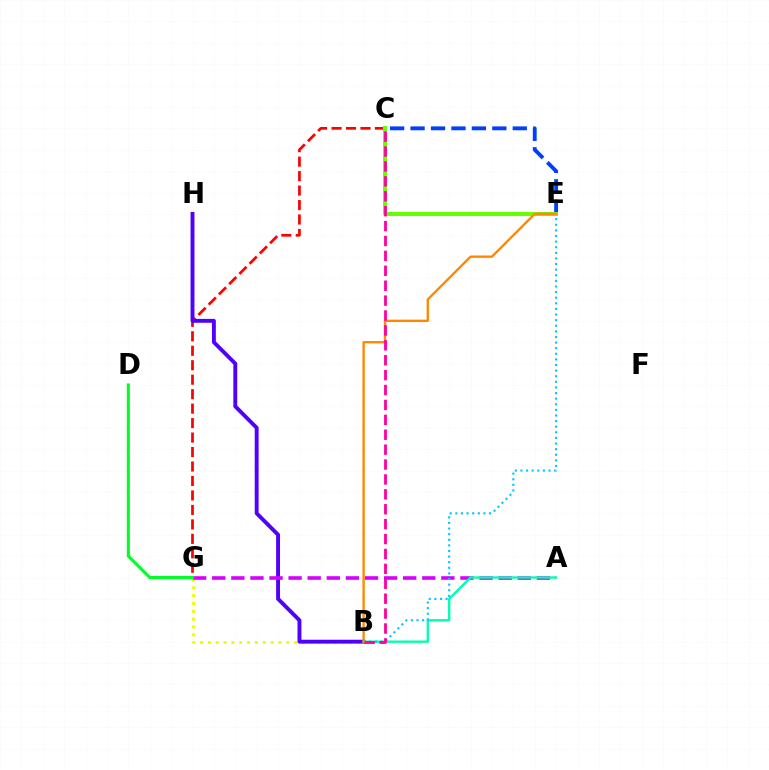{('C', 'E'): [{'color': '#003fff', 'line_style': 'dashed', 'thickness': 2.78}, {'color': '#66ff00', 'line_style': 'solid', 'thickness': 2.86}], ('B', 'G'): [{'color': '#eeff00', 'line_style': 'dotted', 'thickness': 2.13}], ('C', 'G'): [{'color': '#ff0000', 'line_style': 'dashed', 'thickness': 1.97}], ('B', 'H'): [{'color': '#4f00ff', 'line_style': 'solid', 'thickness': 2.8}], ('A', 'G'): [{'color': '#d600ff', 'line_style': 'dashed', 'thickness': 2.59}], ('A', 'B'): [{'color': '#00ffaf', 'line_style': 'solid', 'thickness': 1.7}], ('B', 'E'): [{'color': '#00c7ff', 'line_style': 'dotted', 'thickness': 1.52}, {'color': '#ff8800', 'line_style': 'solid', 'thickness': 1.7}], ('D', 'G'): [{'color': '#00ff27', 'line_style': 'solid', 'thickness': 2.21}], ('B', 'C'): [{'color': '#ff00a0', 'line_style': 'dashed', 'thickness': 2.02}]}